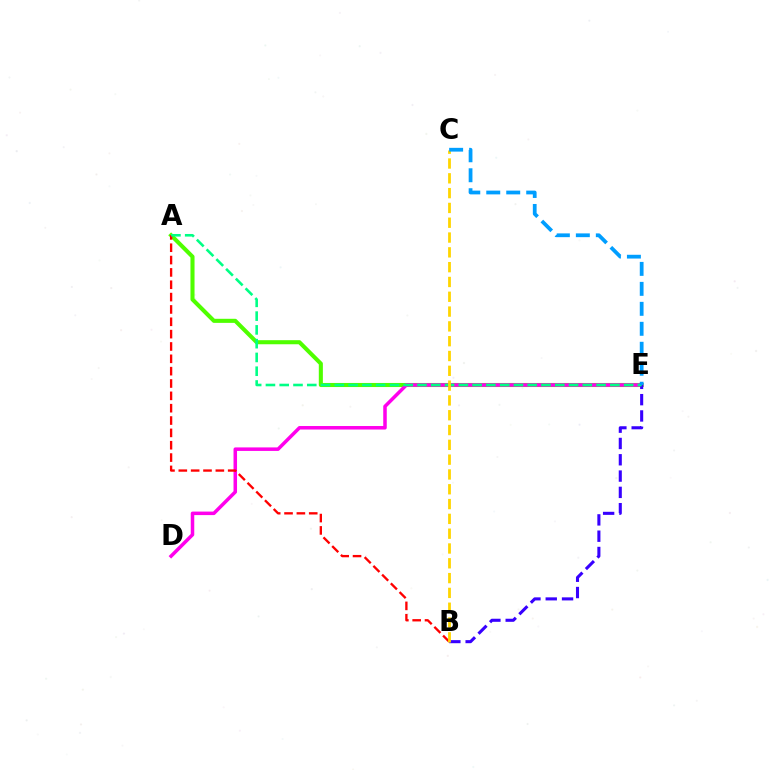{('A', 'E'): [{'color': '#4fff00', 'line_style': 'solid', 'thickness': 2.93}, {'color': '#00ff86', 'line_style': 'dashed', 'thickness': 1.87}], ('D', 'E'): [{'color': '#ff00ed', 'line_style': 'solid', 'thickness': 2.53}], ('B', 'E'): [{'color': '#3700ff', 'line_style': 'dashed', 'thickness': 2.21}], ('A', 'B'): [{'color': '#ff0000', 'line_style': 'dashed', 'thickness': 1.68}], ('B', 'C'): [{'color': '#ffd500', 'line_style': 'dashed', 'thickness': 2.01}], ('C', 'E'): [{'color': '#009eff', 'line_style': 'dashed', 'thickness': 2.71}]}